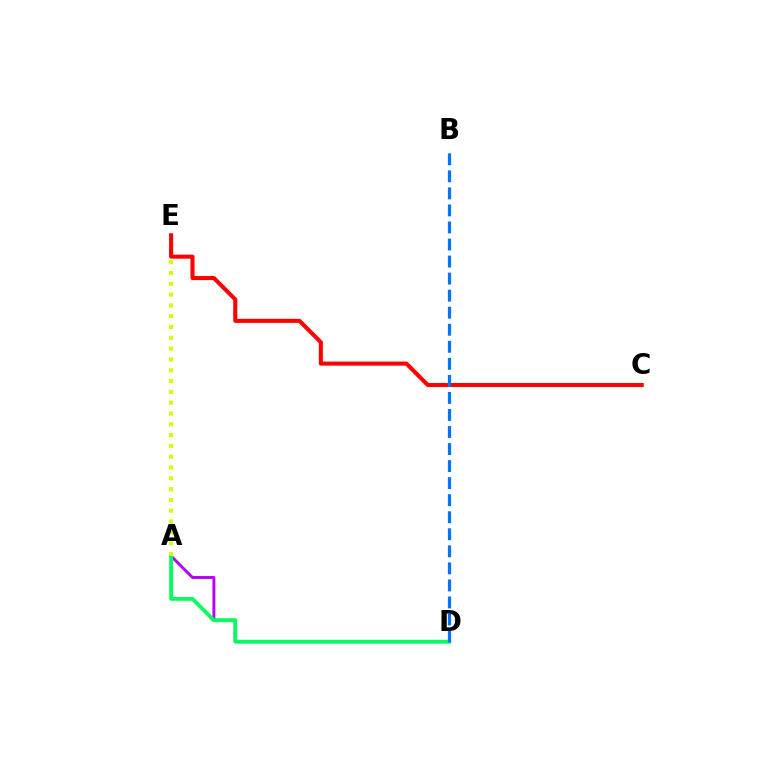{('A', 'D'): [{'color': '#b900ff', 'line_style': 'solid', 'thickness': 2.11}, {'color': '#00ff5c', 'line_style': 'solid', 'thickness': 2.73}], ('A', 'E'): [{'color': '#d1ff00', 'line_style': 'dotted', 'thickness': 2.94}], ('C', 'E'): [{'color': '#ff0000', 'line_style': 'solid', 'thickness': 2.93}], ('B', 'D'): [{'color': '#0074ff', 'line_style': 'dashed', 'thickness': 2.32}]}